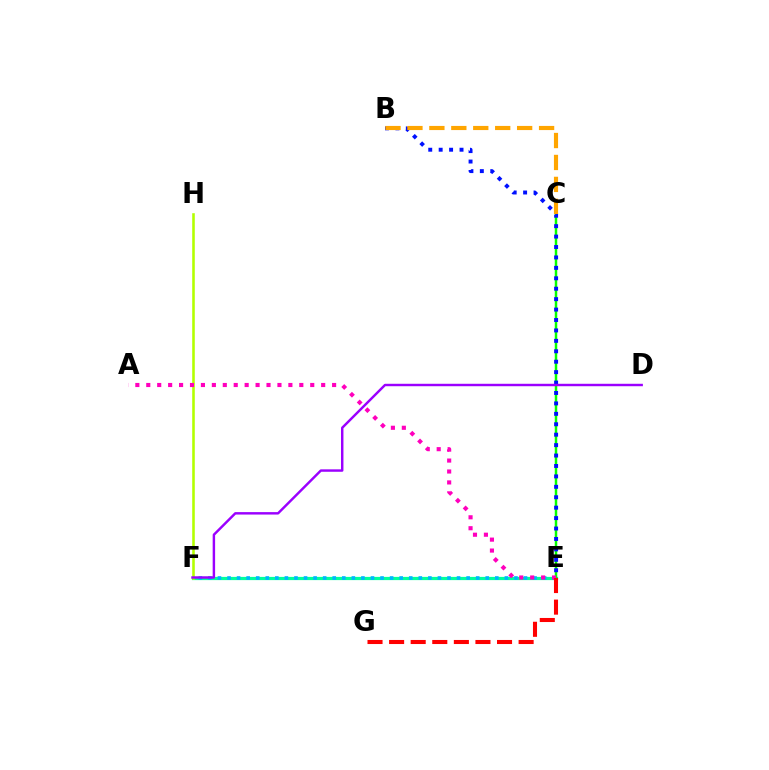{('E', 'F'): [{'color': '#00ff9d', 'line_style': 'solid', 'thickness': 2.32}, {'color': '#00b5ff', 'line_style': 'dotted', 'thickness': 2.6}], ('F', 'H'): [{'color': '#b3ff00', 'line_style': 'solid', 'thickness': 1.86}], ('C', 'E'): [{'color': '#08ff00', 'line_style': 'solid', 'thickness': 1.79}], ('B', 'E'): [{'color': '#0010ff', 'line_style': 'dotted', 'thickness': 2.83}], ('B', 'C'): [{'color': '#ffa500', 'line_style': 'dashed', 'thickness': 2.98}], ('D', 'F'): [{'color': '#9b00ff', 'line_style': 'solid', 'thickness': 1.76}], ('A', 'E'): [{'color': '#ff00bd', 'line_style': 'dotted', 'thickness': 2.97}], ('E', 'G'): [{'color': '#ff0000', 'line_style': 'dashed', 'thickness': 2.93}]}